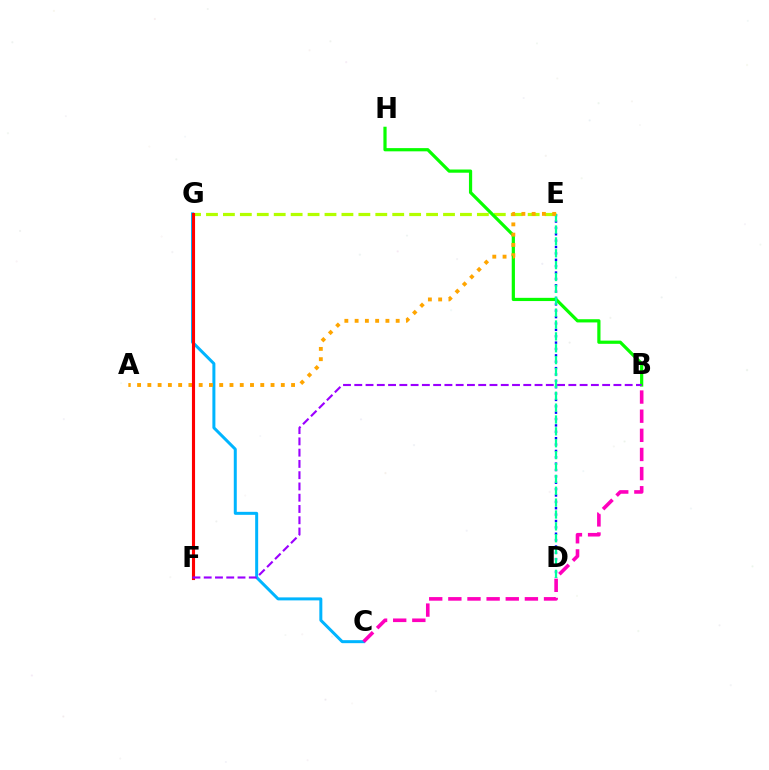{('D', 'E'): [{'color': '#0010ff', 'line_style': 'dotted', 'thickness': 1.73}, {'color': '#00ff9d', 'line_style': 'dashed', 'thickness': 1.61}], ('E', 'G'): [{'color': '#b3ff00', 'line_style': 'dashed', 'thickness': 2.3}], ('C', 'G'): [{'color': '#00b5ff', 'line_style': 'solid', 'thickness': 2.16}], ('B', 'C'): [{'color': '#ff00bd', 'line_style': 'dashed', 'thickness': 2.6}], ('B', 'H'): [{'color': '#08ff00', 'line_style': 'solid', 'thickness': 2.31}], ('A', 'E'): [{'color': '#ffa500', 'line_style': 'dotted', 'thickness': 2.79}], ('F', 'G'): [{'color': '#ff0000', 'line_style': 'solid', 'thickness': 2.25}], ('B', 'F'): [{'color': '#9b00ff', 'line_style': 'dashed', 'thickness': 1.53}]}